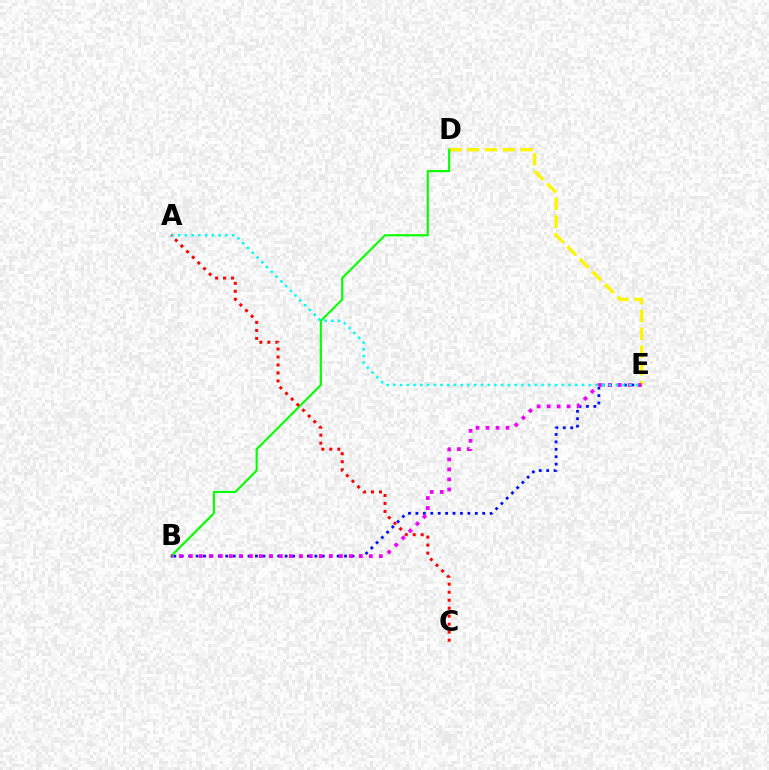{('B', 'E'): [{'color': '#0010ff', 'line_style': 'dotted', 'thickness': 2.02}, {'color': '#ee00ff', 'line_style': 'dotted', 'thickness': 2.72}], ('D', 'E'): [{'color': '#fcf500', 'line_style': 'dashed', 'thickness': 2.42}], ('B', 'D'): [{'color': '#08ff00', 'line_style': 'solid', 'thickness': 1.55}], ('A', 'E'): [{'color': '#00fff6', 'line_style': 'dotted', 'thickness': 1.83}], ('A', 'C'): [{'color': '#ff0000', 'line_style': 'dotted', 'thickness': 2.17}]}